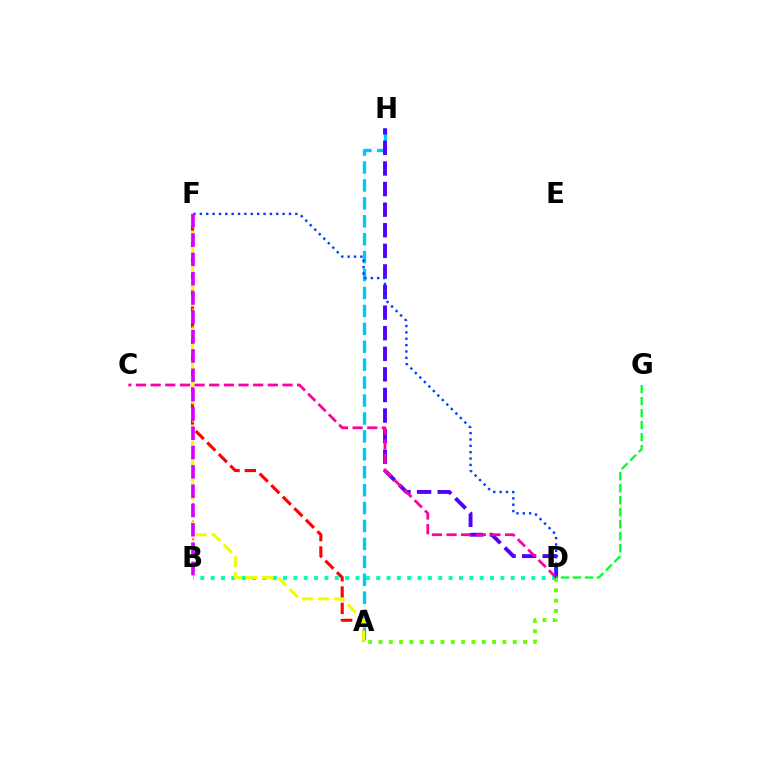{('A', 'H'): [{'color': '#00c7ff', 'line_style': 'dashed', 'thickness': 2.43}], ('A', 'D'): [{'color': '#66ff00', 'line_style': 'dotted', 'thickness': 2.81}], ('A', 'F'): [{'color': '#ff0000', 'line_style': 'dashed', 'thickness': 2.22}, {'color': '#eeff00', 'line_style': 'dashed', 'thickness': 2.2}], ('D', 'H'): [{'color': '#4f00ff', 'line_style': 'dashed', 'thickness': 2.8}], ('B', 'D'): [{'color': '#00ffaf', 'line_style': 'dotted', 'thickness': 2.81}], ('B', 'F'): [{'color': '#ff8800', 'line_style': 'dotted', 'thickness': 1.6}, {'color': '#d600ff', 'line_style': 'dashed', 'thickness': 2.62}], ('C', 'D'): [{'color': '#ff00a0', 'line_style': 'dashed', 'thickness': 1.99}], ('D', 'F'): [{'color': '#003fff', 'line_style': 'dotted', 'thickness': 1.73}], ('D', 'G'): [{'color': '#00ff27', 'line_style': 'dashed', 'thickness': 1.63}]}